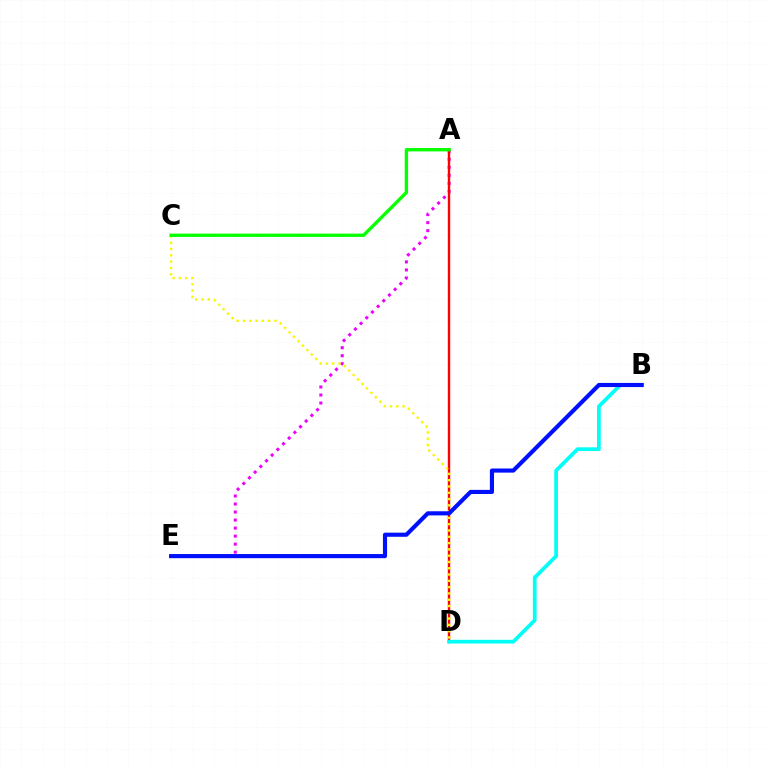{('A', 'E'): [{'color': '#ee00ff', 'line_style': 'dotted', 'thickness': 2.18}], ('A', 'D'): [{'color': '#ff0000', 'line_style': 'solid', 'thickness': 1.72}], ('C', 'D'): [{'color': '#fcf500', 'line_style': 'dotted', 'thickness': 1.71}], ('B', 'D'): [{'color': '#00fff6', 'line_style': 'solid', 'thickness': 2.68}], ('B', 'E'): [{'color': '#0010ff', 'line_style': 'solid', 'thickness': 2.97}], ('A', 'C'): [{'color': '#08ff00', 'line_style': 'solid', 'thickness': 2.41}]}